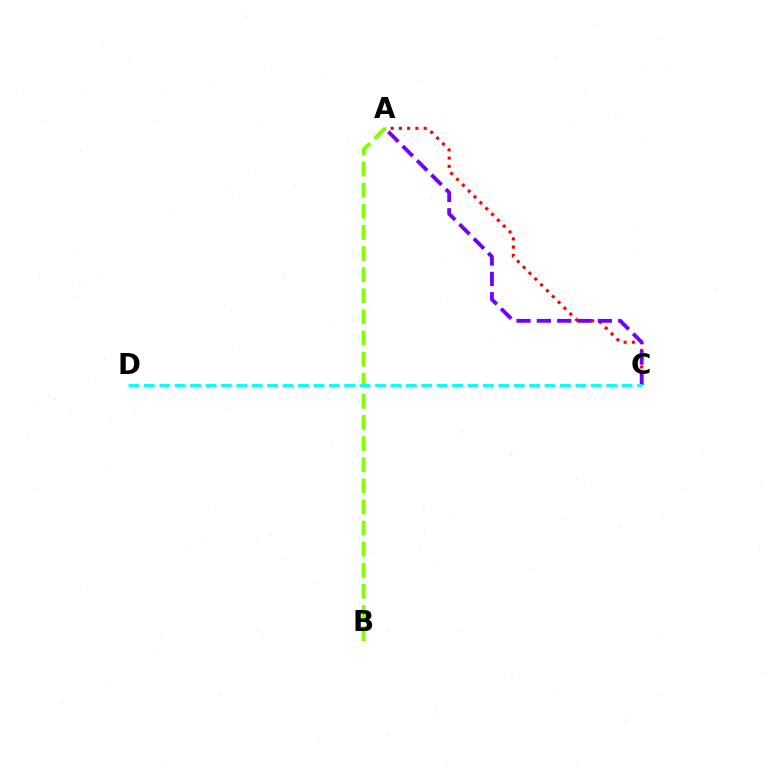{('A', 'B'): [{'color': '#84ff00', 'line_style': 'dashed', 'thickness': 2.87}], ('A', 'C'): [{'color': '#ff0000', 'line_style': 'dotted', 'thickness': 2.24}, {'color': '#7200ff', 'line_style': 'dashed', 'thickness': 2.76}], ('C', 'D'): [{'color': '#00fff6', 'line_style': 'dashed', 'thickness': 2.09}]}